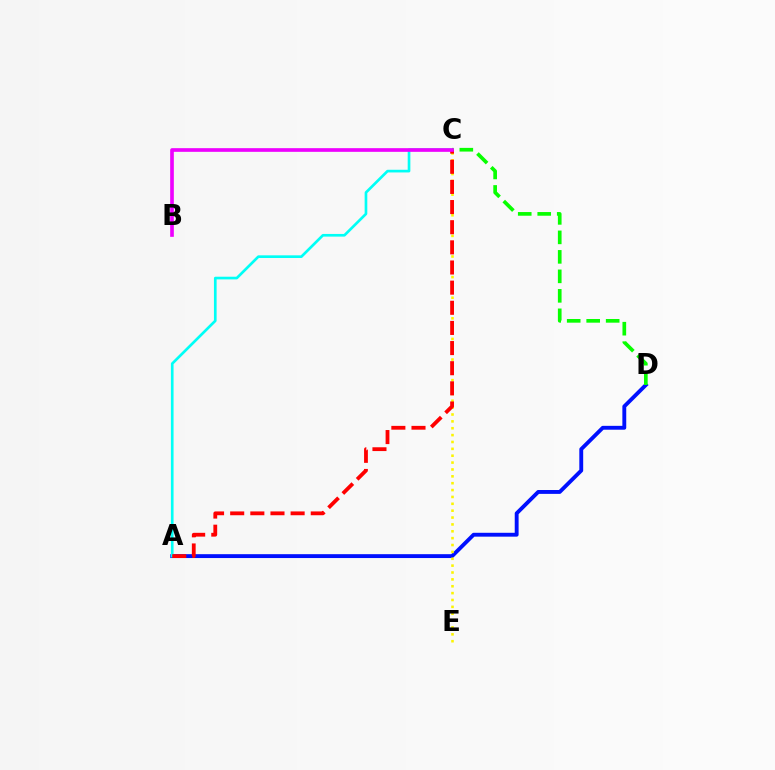{('A', 'D'): [{'color': '#0010ff', 'line_style': 'solid', 'thickness': 2.79}], ('A', 'C'): [{'color': '#00fff6', 'line_style': 'solid', 'thickness': 1.92}, {'color': '#ff0000', 'line_style': 'dashed', 'thickness': 2.74}], ('C', 'E'): [{'color': '#fcf500', 'line_style': 'dotted', 'thickness': 1.87}], ('C', 'D'): [{'color': '#08ff00', 'line_style': 'dashed', 'thickness': 2.65}], ('B', 'C'): [{'color': '#ee00ff', 'line_style': 'solid', 'thickness': 2.64}]}